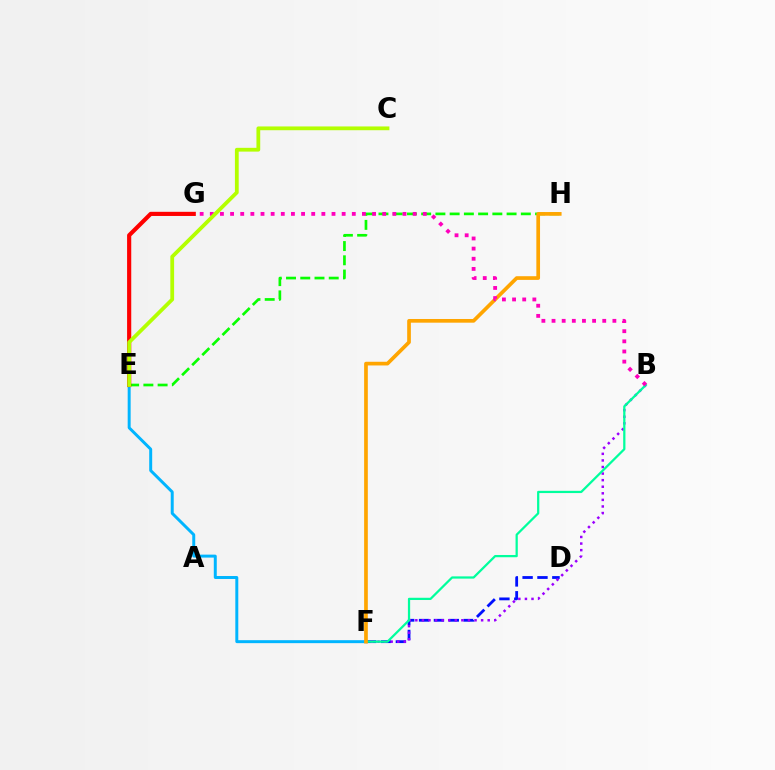{('D', 'F'): [{'color': '#0010ff', 'line_style': 'dashed', 'thickness': 2.02}], ('B', 'F'): [{'color': '#9b00ff', 'line_style': 'dotted', 'thickness': 1.79}, {'color': '#00ff9d', 'line_style': 'solid', 'thickness': 1.62}], ('E', 'H'): [{'color': '#08ff00', 'line_style': 'dashed', 'thickness': 1.93}], ('E', 'F'): [{'color': '#00b5ff', 'line_style': 'solid', 'thickness': 2.14}], ('F', 'H'): [{'color': '#ffa500', 'line_style': 'solid', 'thickness': 2.66}], ('E', 'G'): [{'color': '#ff0000', 'line_style': 'solid', 'thickness': 2.99}], ('B', 'G'): [{'color': '#ff00bd', 'line_style': 'dotted', 'thickness': 2.76}], ('C', 'E'): [{'color': '#b3ff00', 'line_style': 'solid', 'thickness': 2.72}]}